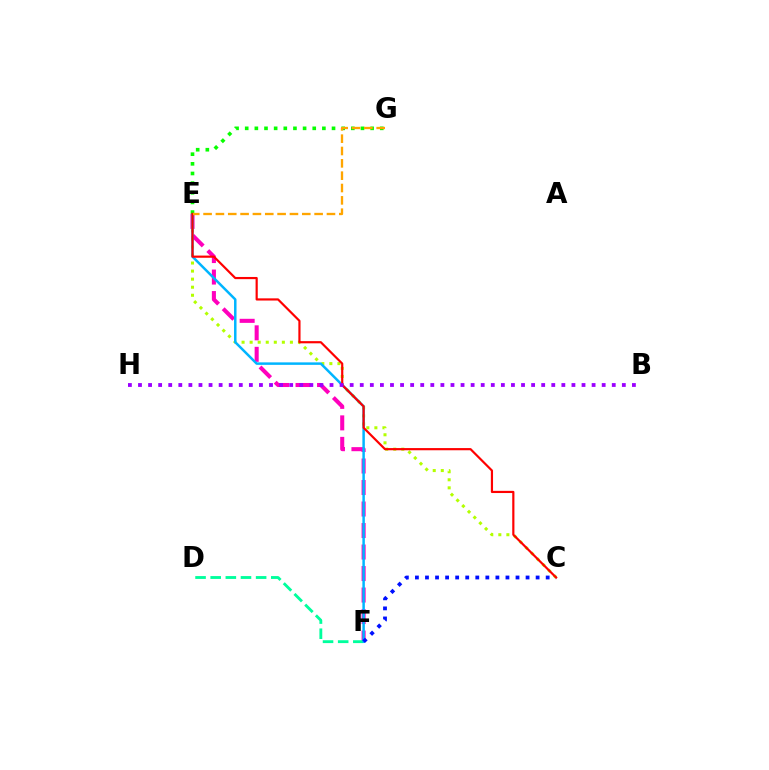{('C', 'E'): [{'color': '#b3ff00', 'line_style': 'dotted', 'thickness': 2.19}, {'color': '#ff0000', 'line_style': 'solid', 'thickness': 1.57}], ('E', 'F'): [{'color': '#ff00bd', 'line_style': 'dashed', 'thickness': 2.92}, {'color': '#00b5ff', 'line_style': 'solid', 'thickness': 1.79}], ('D', 'F'): [{'color': '#00ff9d', 'line_style': 'dashed', 'thickness': 2.06}], ('E', 'G'): [{'color': '#08ff00', 'line_style': 'dotted', 'thickness': 2.62}, {'color': '#ffa500', 'line_style': 'dashed', 'thickness': 1.68}], ('C', 'F'): [{'color': '#0010ff', 'line_style': 'dotted', 'thickness': 2.73}], ('B', 'H'): [{'color': '#9b00ff', 'line_style': 'dotted', 'thickness': 2.74}]}